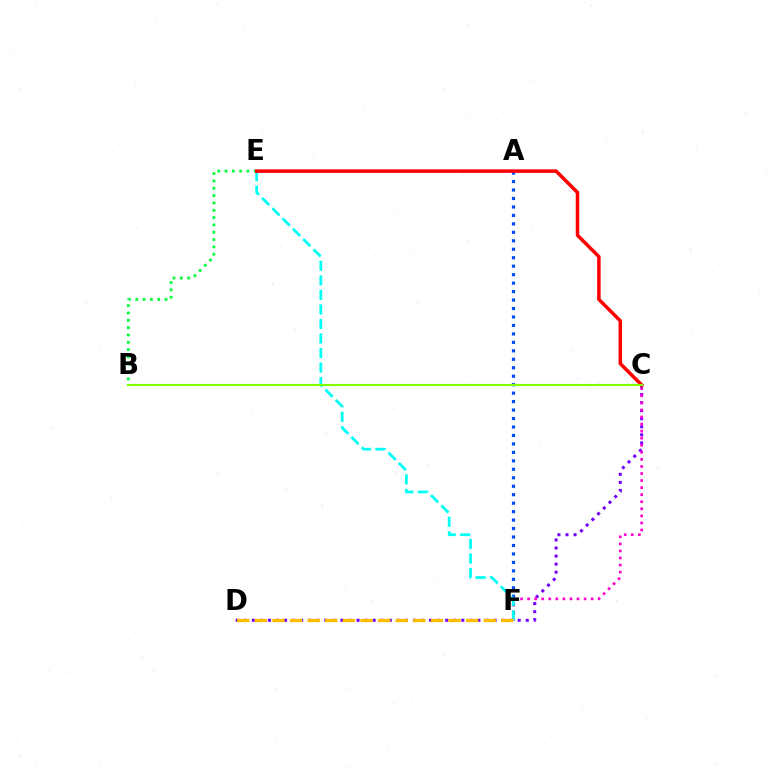{('A', 'F'): [{'color': '#004bff', 'line_style': 'dotted', 'thickness': 2.3}], ('B', 'E'): [{'color': '#00ff39', 'line_style': 'dotted', 'thickness': 1.99}], ('C', 'D'): [{'color': '#7200ff', 'line_style': 'dotted', 'thickness': 2.19}], ('C', 'F'): [{'color': '#ff00cf', 'line_style': 'dotted', 'thickness': 1.92}], ('E', 'F'): [{'color': '#00fff6', 'line_style': 'dashed', 'thickness': 1.97}], ('C', 'E'): [{'color': '#ff0000', 'line_style': 'solid', 'thickness': 2.52}], ('D', 'F'): [{'color': '#ffbd00', 'line_style': 'dashed', 'thickness': 2.39}], ('B', 'C'): [{'color': '#84ff00', 'line_style': 'solid', 'thickness': 1.54}]}